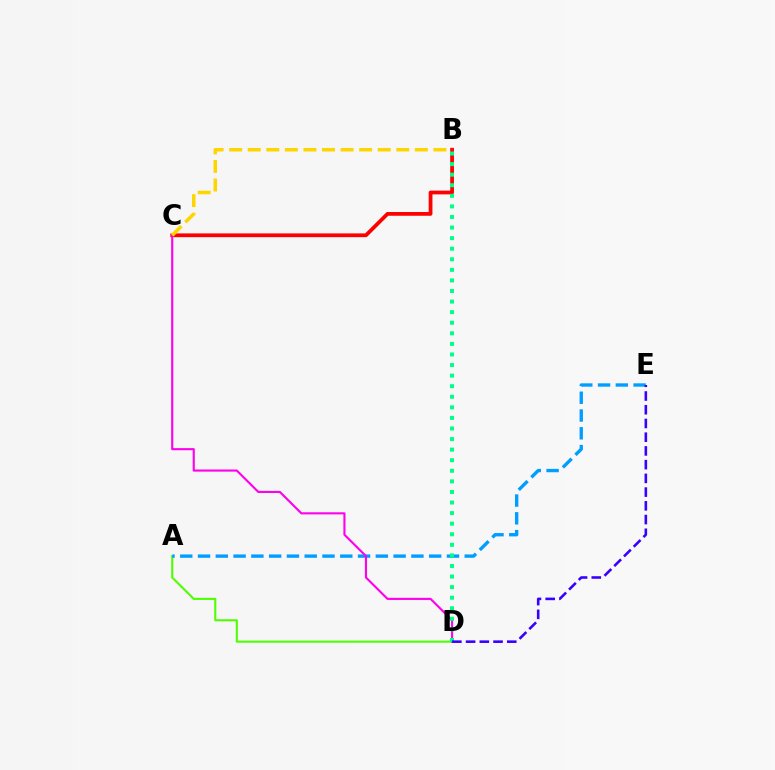{('A', 'D'): [{'color': '#4fff00', 'line_style': 'solid', 'thickness': 1.51}], ('A', 'E'): [{'color': '#009eff', 'line_style': 'dashed', 'thickness': 2.42}], ('B', 'C'): [{'color': '#ff0000', 'line_style': 'solid', 'thickness': 2.71}, {'color': '#ffd500', 'line_style': 'dashed', 'thickness': 2.52}], ('C', 'D'): [{'color': '#ff00ed', 'line_style': 'solid', 'thickness': 1.53}], ('B', 'D'): [{'color': '#00ff86', 'line_style': 'dotted', 'thickness': 2.87}], ('D', 'E'): [{'color': '#3700ff', 'line_style': 'dashed', 'thickness': 1.86}]}